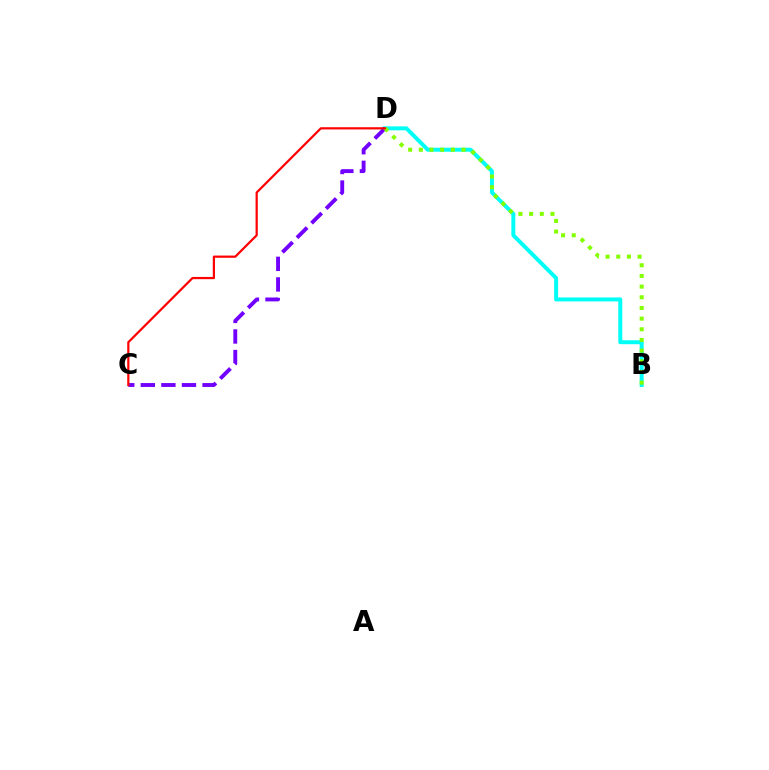{('B', 'D'): [{'color': '#00fff6', 'line_style': 'solid', 'thickness': 2.86}, {'color': '#84ff00', 'line_style': 'dotted', 'thickness': 2.9}], ('C', 'D'): [{'color': '#7200ff', 'line_style': 'dashed', 'thickness': 2.79}, {'color': '#ff0000', 'line_style': 'solid', 'thickness': 1.6}]}